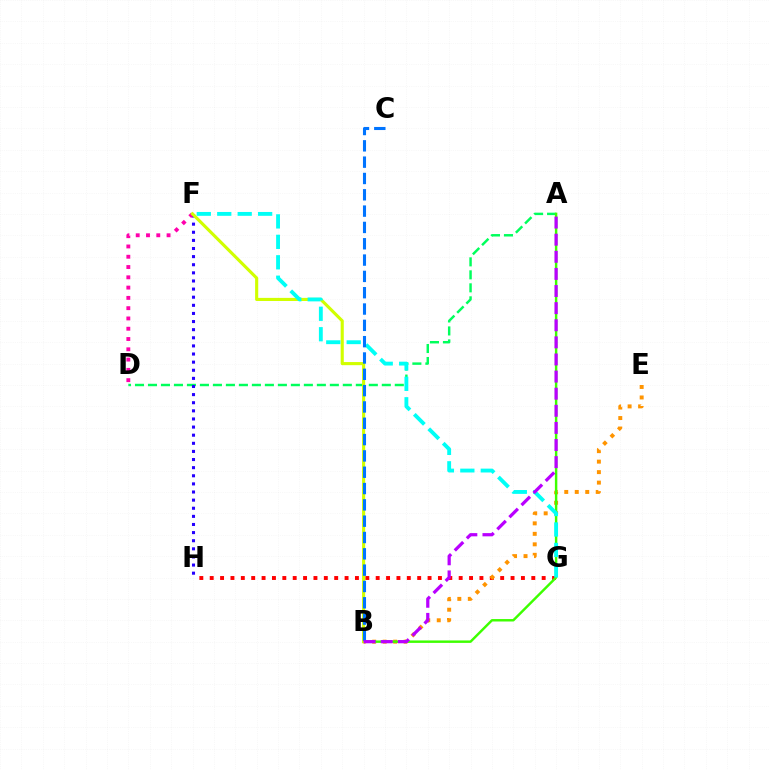{('G', 'H'): [{'color': '#ff0000', 'line_style': 'dotted', 'thickness': 2.82}], ('A', 'D'): [{'color': '#00ff5c', 'line_style': 'dashed', 'thickness': 1.76}], ('F', 'H'): [{'color': '#2500ff', 'line_style': 'dotted', 'thickness': 2.21}], ('B', 'E'): [{'color': '#ff9400', 'line_style': 'dotted', 'thickness': 2.85}], ('D', 'F'): [{'color': '#ff00ac', 'line_style': 'dotted', 'thickness': 2.79}], ('A', 'B'): [{'color': '#3dff00', 'line_style': 'solid', 'thickness': 1.76}, {'color': '#b900ff', 'line_style': 'dashed', 'thickness': 2.32}], ('B', 'F'): [{'color': '#d1ff00', 'line_style': 'solid', 'thickness': 2.25}], ('F', 'G'): [{'color': '#00fff6', 'line_style': 'dashed', 'thickness': 2.78}], ('B', 'C'): [{'color': '#0074ff', 'line_style': 'dashed', 'thickness': 2.22}]}